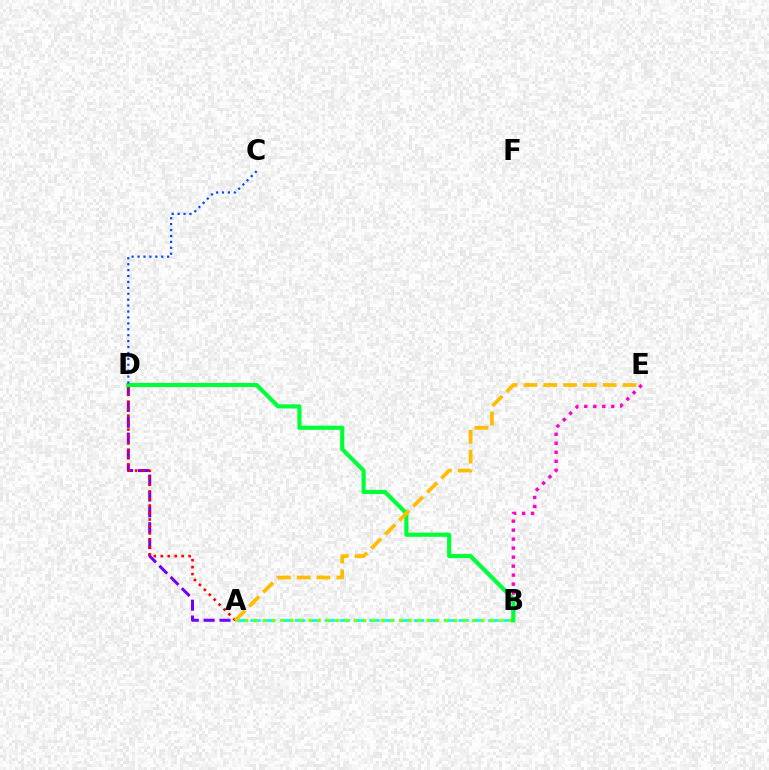{('A', 'D'): [{'color': '#7200ff', 'line_style': 'dashed', 'thickness': 2.15}, {'color': '#ff0000', 'line_style': 'dotted', 'thickness': 1.89}], ('B', 'E'): [{'color': '#ff00cf', 'line_style': 'dotted', 'thickness': 2.45}], ('A', 'B'): [{'color': '#00fff6', 'line_style': 'dashed', 'thickness': 2.02}, {'color': '#84ff00', 'line_style': 'dotted', 'thickness': 2.47}], ('B', 'D'): [{'color': '#00ff39', 'line_style': 'solid', 'thickness': 2.99}], ('C', 'D'): [{'color': '#004bff', 'line_style': 'dotted', 'thickness': 1.61}], ('A', 'E'): [{'color': '#ffbd00', 'line_style': 'dashed', 'thickness': 2.69}]}